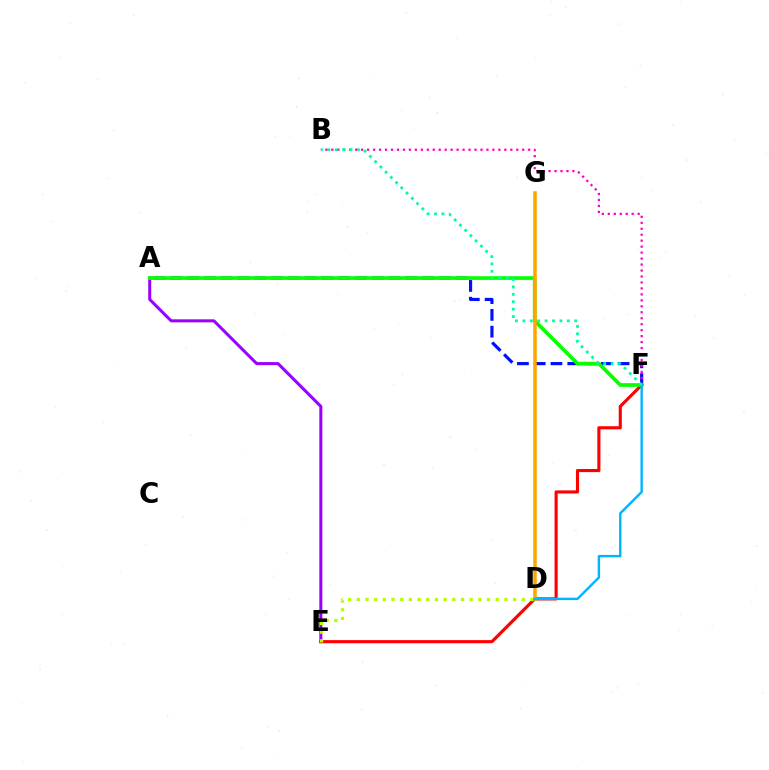{('A', 'F'): [{'color': '#0010ff', 'line_style': 'dashed', 'thickness': 2.28}, {'color': '#08ff00', 'line_style': 'solid', 'thickness': 2.66}], ('A', 'E'): [{'color': '#9b00ff', 'line_style': 'solid', 'thickness': 2.18}], ('E', 'F'): [{'color': '#ff0000', 'line_style': 'solid', 'thickness': 2.24}], ('D', 'E'): [{'color': '#b3ff00', 'line_style': 'dotted', 'thickness': 2.36}], ('D', 'G'): [{'color': '#ffa500', 'line_style': 'solid', 'thickness': 2.52}], ('B', 'F'): [{'color': '#ff00bd', 'line_style': 'dotted', 'thickness': 1.62}, {'color': '#00ff9d', 'line_style': 'dotted', 'thickness': 2.01}], ('D', 'F'): [{'color': '#00b5ff', 'line_style': 'solid', 'thickness': 1.74}]}